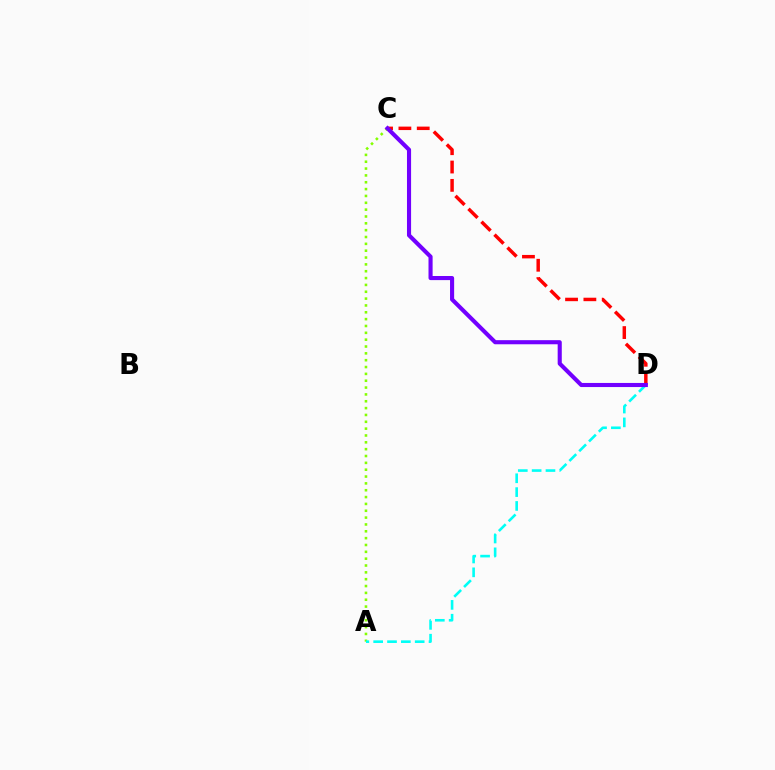{('A', 'C'): [{'color': '#84ff00', 'line_style': 'dotted', 'thickness': 1.86}], ('A', 'D'): [{'color': '#00fff6', 'line_style': 'dashed', 'thickness': 1.88}], ('C', 'D'): [{'color': '#ff0000', 'line_style': 'dashed', 'thickness': 2.49}, {'color': '#7200ff', 'line_style': 'solid', 'thickness': 2.96}]}